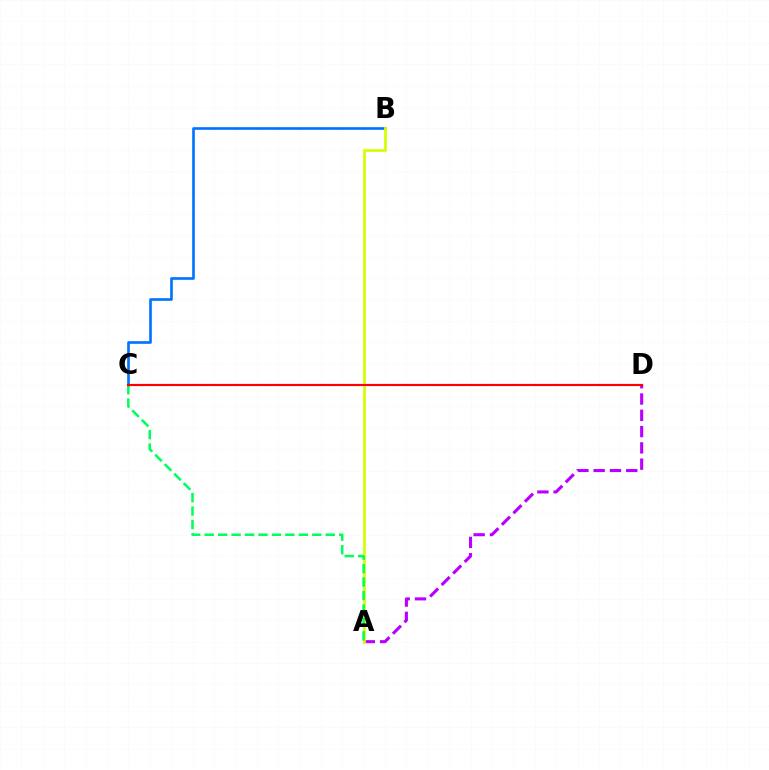{('A', 'D'): [{'color': '#b900ff', 'line_style': 'dashed', 'thickness': 2.21}], ('B', 'C'): [{'color': '#0074ff', 'line_style': 'solid', 'thickness': 1.91}], ('A', 'B'): [{'color': '#d1ff00', 'line_style': 'solid', 'thickness': 1.97}], ('A', 'C'): [{'color': '#00ff5c', 'line_style': 'dashed', 'thickness': 1.83}], ('C', 'D'): [{'color': '#ff0000', 'line_style': 'solid', 'thickness': 1.56}]}